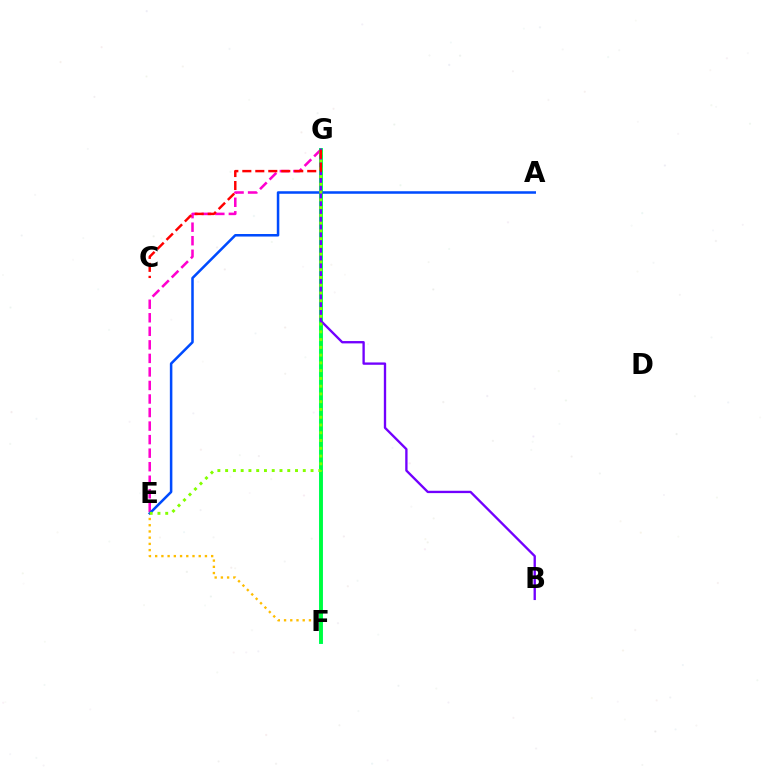{('E', 'F'): [{'color': '#ffbd00', 'line_style': 'dotted', 'thickness': 1.69}], ('E', 'G'): [{'color': '#ff00cf', 'line_style': 'dashed', 'thickness': 1.84}, {'color': '#84ff00', 'line_style': 'dotted', 'thickness': 2.11}], ('F', 'G'): [{'color': '#00fff6', 'line_style': 'solid', 'thickness': 2.86}, {'color': '#00ff39', 'line_style': 'solid', 'thickness': 2.67}], ('A', 'E'): [{'color': '#004bff', 'line_style': 'solid', 'thickness': 1.82}], ('B', 'G'): [{'color': '#7200ff', 'line_style': 'solid', 'thickness': 1.69}], ('C', 'G'): [{'color': '#ff0000', 'line_style': 'dashed', 'thickness': 1.76}]}